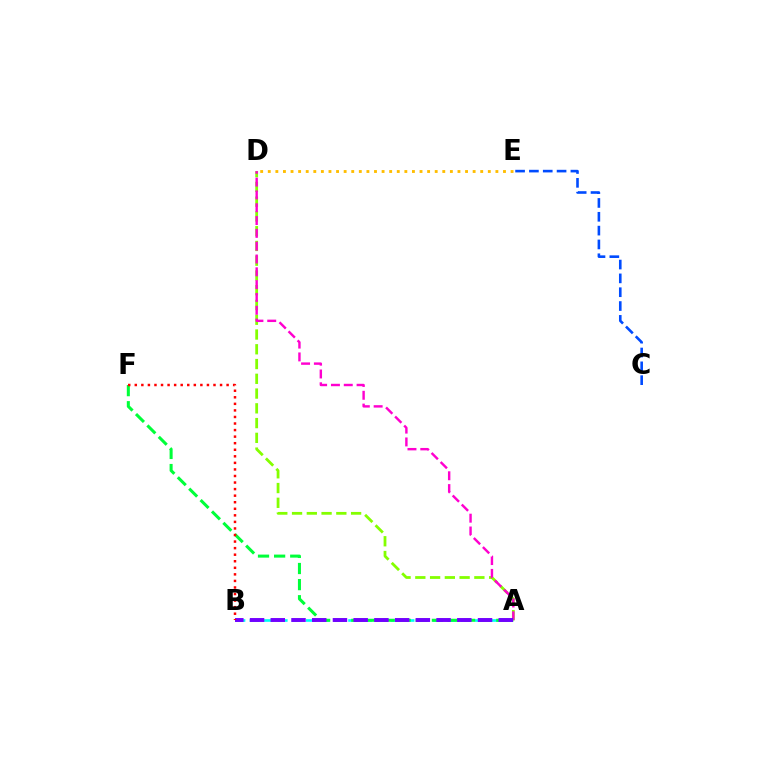{('A', 'D'): [{'color': '#84ff00', 'line_style': 'dashed', 'thickness': 2.01}, {'color': '#ff00cf', 'line_style': 'dashed', 'thickness': 1.74}], ('C', 'E'): [{'color': '#004bff', 'line_style': 'dashed', 'thickness': 1.88}], ('A', 'B'): [{'color': '#00fff6', 'line_style': 'dashed', 'thickness': 1.91}, {'color': '#7200ff', 'line_style': 'dashed', 'thickness': 2.82}], ('A', 'F'): [{'color': '#00ff39', 'line_style': 'dashed', 'thickness': 2.19}], ('D', 'E'): [{'color': '#ffbd00', 'line_style': 'dotted', 'thickness': 2.06}], ('B', 'F'): [{'color': '#ff0000', 'line_style': 'dotted', 'thickness': 1.78}]}